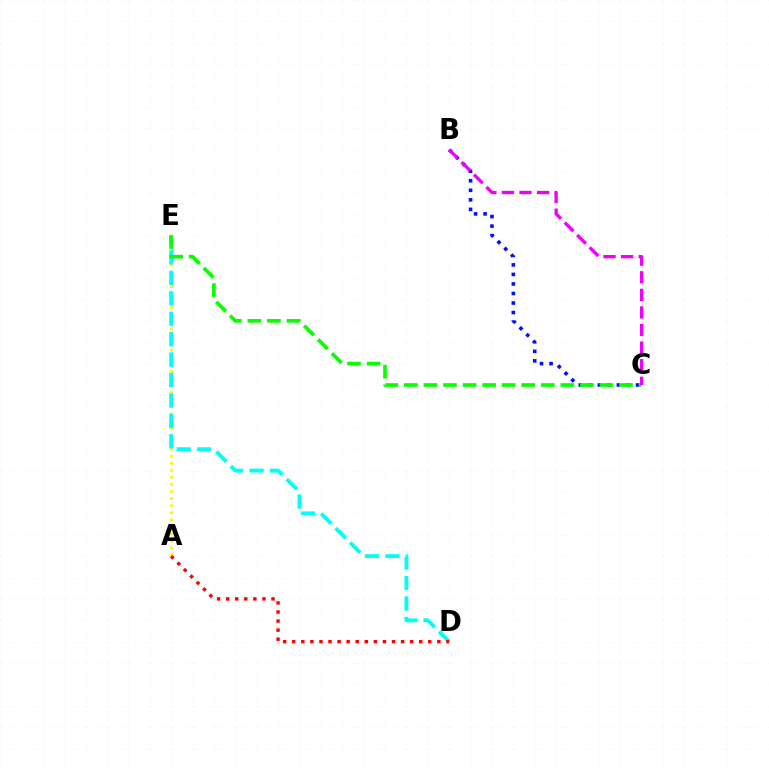{('B', 'C'): [{'color': '#0010ff', 'line_style': 'dotted', 'thickness': 2.59}, {'color': '#ee00ff', 'line_style': 'dashed', 'thickness': 2.39}], ('A', 'E'): [{'color': '#fcf500', 'line_style': 'dotted', 'thickness': 1.92}], ('D', 'E'): [{'color': '#00fff6', 'line_style': 'dashed', 'thickness': 2.78}], ('A', 'D'): [{'color': '#ff0000', 'line_style': 'dotted', 'thickness': 2.46}], ('C', 'E'): [{'color': '#08ff00', 'line_style': 'dashed', 'thickness': 2.66}]}